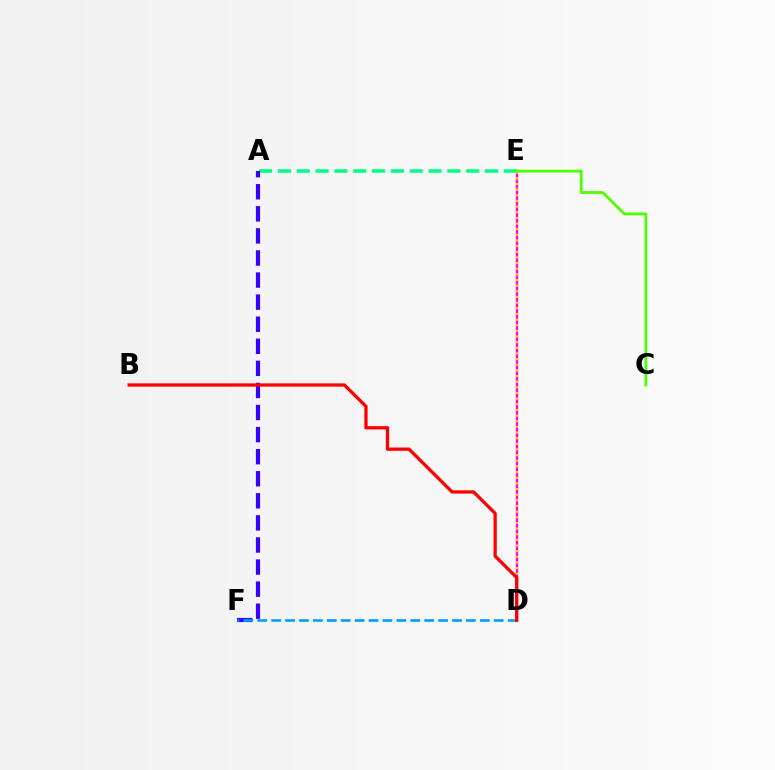{('D', 'E'): [{'color': '#ff00ed', 'line_style': 'solid', 'thickness': 1.7}, {'color': '#ffd500', 'line_style': 'dotted', 'thickness': 1.53}], ('A', 'E'): [{'color': '#00ff86', 'line_style': 'dashed', 'thickness': 2.56}], ('A', 'F'): [{'color': '#3700ff', 'line_style': 'dashed', 'thickness': 3.0}], ('D', 'F'): [{'color': '#009eff', 'line_style': 'dashed', 'thickness': 1.89}], ('C', 'E'): [{'color': '#4fff00', 'line_style': 'solid', 'thickness': 2.01}], ('B', 'D'): [{'color': '#ff0000', 'line_style': 'solid', 'thickness': 2.36}]}